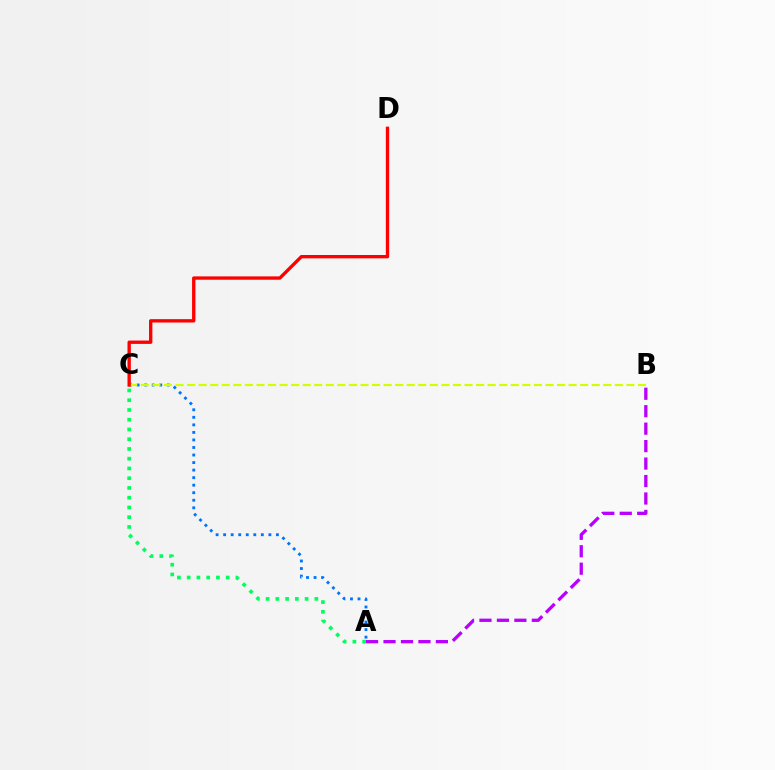{('A', 'B'): [{'color': '#b900ff', 'line_style': 'dashed', 'thickness': 2.37}], ('A', 'C'): [{'color': '#00ff5c', 'line_style': 'dotted', 'thickness': 2.65}, {'color': '#0074ff', 'line_style': 'dotted', 'thickness': 2.05}], ('B', 'C'): [{'color': '#d1ff00', 'line_style': 'dashed', 'thickness': 1.57}], ('C', 'D'): [{'color': '#ff0000', 'line_style': 'solid', 'thickness': 2.41}]}